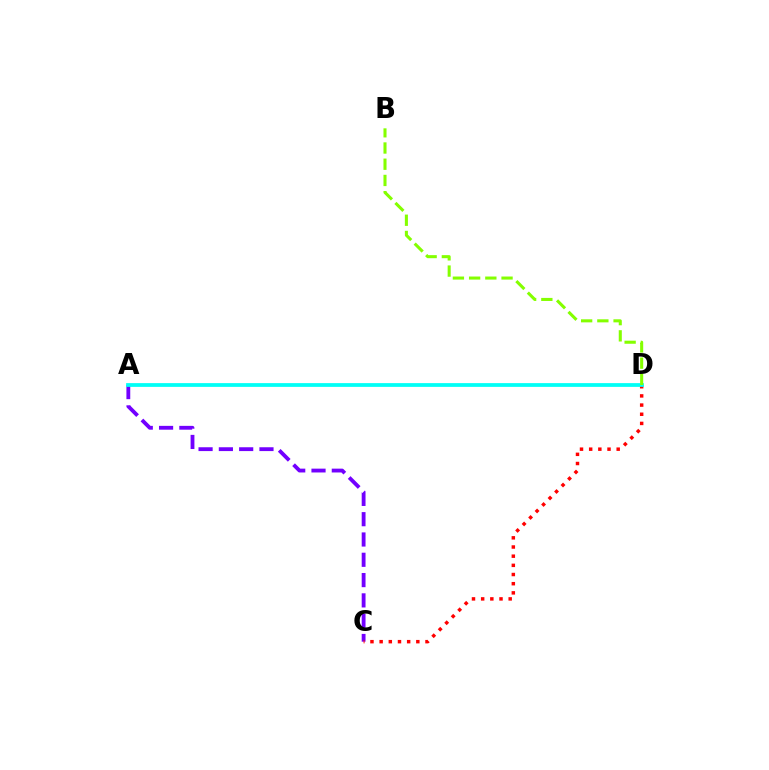{('A', 'C'): [{'color': '#7200ff', 'line_style': 'dashed', 'thickness': 2.76}], ('C', 'D'): [{'color': '#ff0000', 'line_style': 'dotted', 'thickness': 2.49}], ('A', 'D'): [{'color': '#00fff6', 'line_style': 'solid', 'thickness': 2.7}], ('B', 'D'): [{'color': '#84ff00', 'line_style': 'dashed', 'thickness': 2.2}]}